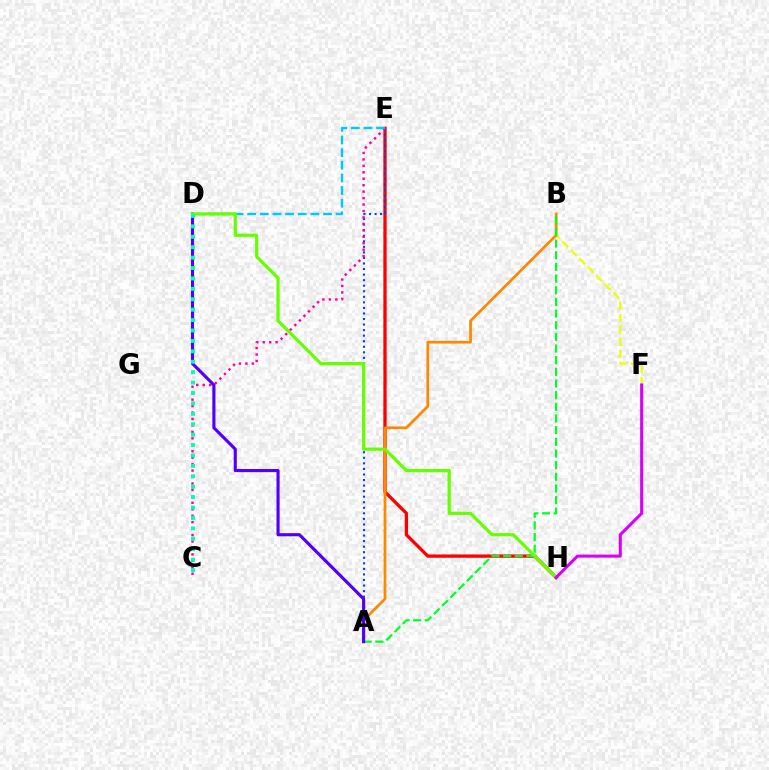{('E', 'H'): [{'color': '#ff0000', 'line_style': 'solid', 'thickness': 2.38}], ('B', 'F'): [{'color': '#eeff00', 'line_style': 'dashed', 'thickness': 1.64}], ('A', 'B'): [{'color': '#ff8800', 'line_style': 'solid', 'thickness': 1.97}, {'color': '#00ff27', 'line_style': 'dashed', 'thickness': 1.58}], ('A', 'E'): [{'color': '#003fff', 'line_style': 'dotted', 'thickness': 1.51}], ('C', 'E'): [{'color': '#ff00a0', 'line_style': 'dotted', 'thickness': 1.75}], ('D', 'E'): [{'color': '#00c7ff', 'line_style': 'dashed', 'thickness': 1.72}], ('A', 'D'): [{'color': '#4f00ff', 'line_style': 'solid', 'thickness': 2.25}], ('D', 'H'): [{'color': '#66ff00', 'line_style': 'solid', 'thickness': 2.31}], ('C', 'D'): [{'color': '#00ffaf', 'line_style': 'dotted', 'thickness': 2.83}], ('F', 'H'): [{'color': '#d600ff', 'line_style': 'solid', 'thickness': 2.21}]}